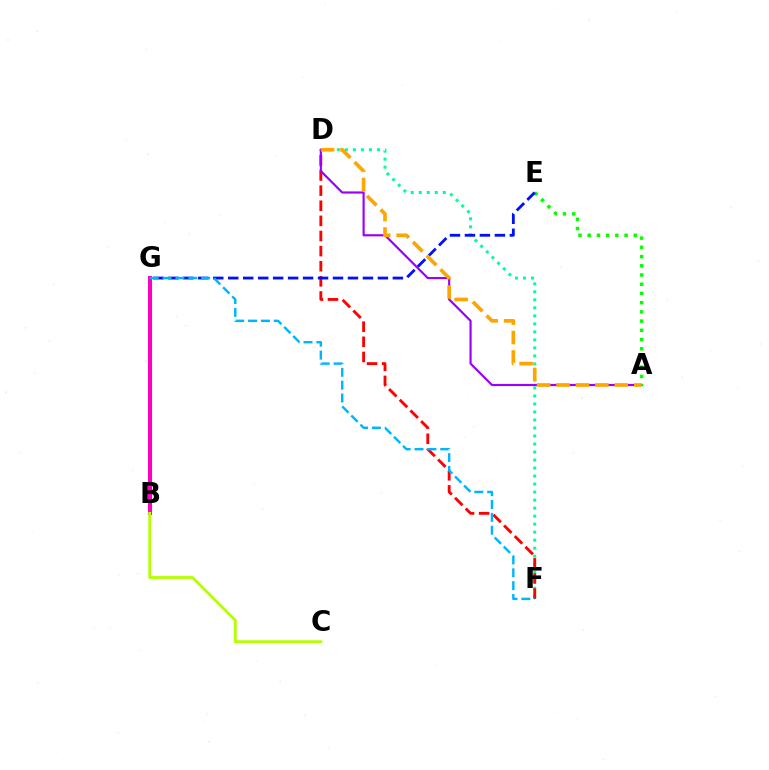{('D', 'F'): [{'color': '#00ff9d', 'line_style': 'dotted', 'thickness': 2.18}, {'color': '#ff0000', 'line_style': 'dashed', 'thickness': 2.05}], ('A', 'D'): [{'color': '#9b00ff', 'line_style': 'solid', 'thickness': 1.56}, {'color': '#ffa500', 'line_style': 'dashed', 'thickness': 2.64}], ('A', 'E'): [{'color': '#08ff00', 'line_style': 'dotted', 'thickness': 2.51}], ('E', 'G'): [{'color': '#0010ff', 'line_style': 'dashed', 'thickness': 2.03}], ('B', 'G'): [{'color': '#ff00bd', 'line_style': 'solid', 'thickness': 2.93}], ('F', 'G'): [{'color': '#00b5ff', 'line_style': 'dashed', 'thickness': 1.75}], ('B', 'C'): [{'color': '#b3ff00', 'line_style': 'solid', 'thickness': 2.03}]}